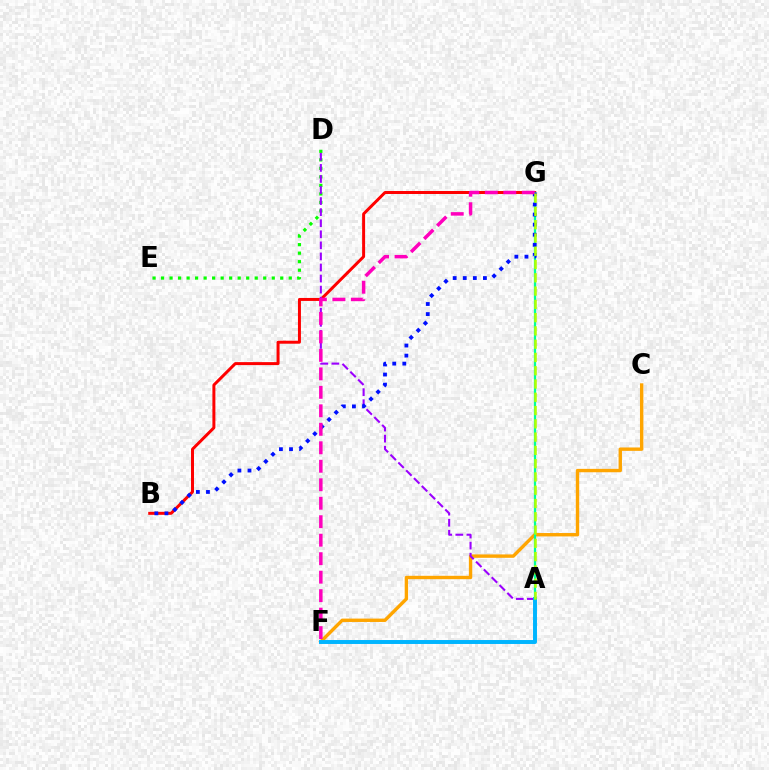{('C', 'F'): [{'color': '#ffa500', 'line_style': 'solid', 'thickness': 2.44}], ('D', 'E'): [{'color': '#08ff00', 'line_style': 'dotted', 'thickness': 2.31}], ('B', 'G'): [{'color': '#ff0000', 'line_style': 'solid', 'thickness': 2.15}, {'color': '#0010ff', 'line_style': 'dotted', 'thickness': 2.74}], ('A', 'D'): [{'color': '#9b00ff', 'line_style': 'dashed', 'thickness': 1.5}], ('A', 'F'): [{'color': '#00b5ff', 'line_style': 'solid', 'thickness': 2.84}], ('A', 'G'): [{'color': '#00ff9d', 'line_style': 'solid', 'thickness': 1.62}, {'color': '#b3ff00', 'line_style': 'dashed', 'thickness': 1.8}], ('F', 'G'): [{'color': '#ff00bd', 'line_style': 'dashed', 'thickness': 2.51}]}